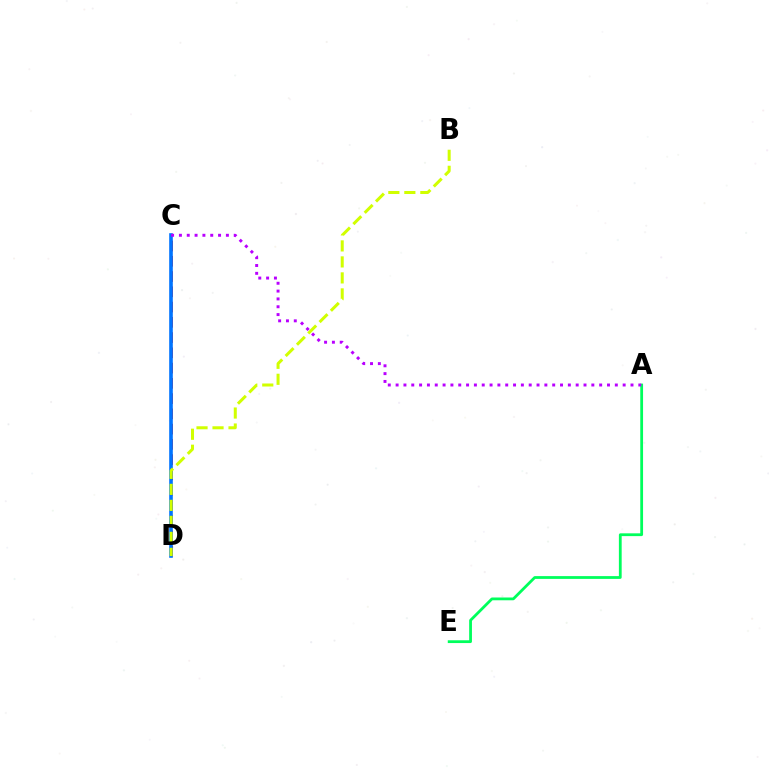{('C', 'D'): [{'color': '#ff0000', 'line_style': 'dashed', 'thickness': 2.07}, {'color': '#0074ff', 'line_style': 'solid', 'thickness': 2.6}], ('A', 'E'): [{'color': '#00ff5c', 'line_style': 'solid', 'thickness': 2.01}], ('B', 'D'): [{'color': '#d1ff00', 'line_style': 'dashed', 'thickness': 2.17}], ('A', 'C'): [{'color': '#b900ff', 'line_style': 'dotted', 'thickness': 2.13}]}